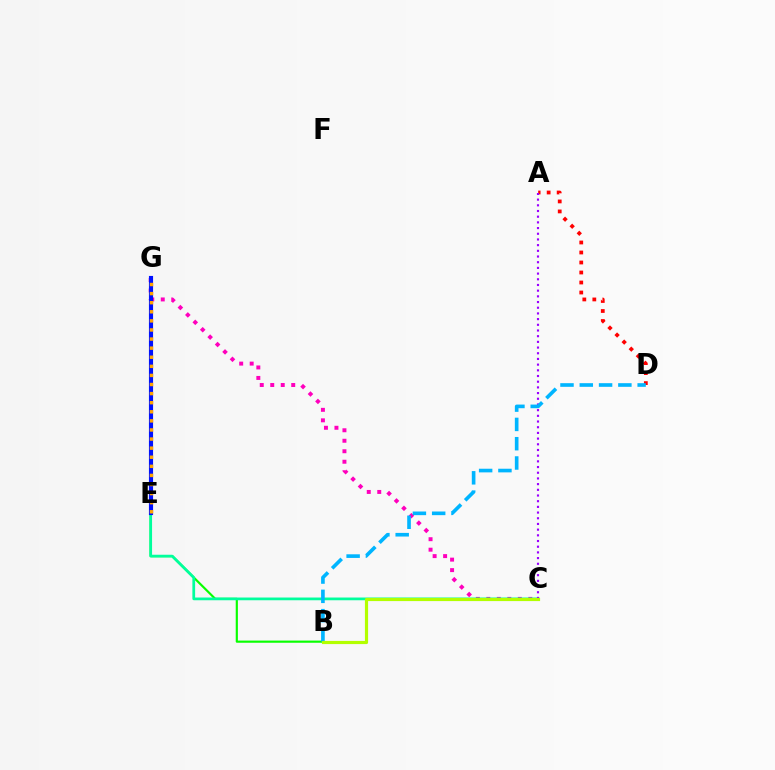{('B', 'E'): [{'color': '#08ff00', 'line_style': 'solid', 'thickness': 1.56}], ('C', 'G'): [{'color': '#ff00bd', 'line_style': 'dotted', 'thickness': 2.85}], ('C', 'E'): [{'color': '#00ff9d', 'line_style': 'solid', 'thickness': 1.97}], ('A', 'D'): [{'color': '#ff0000', 'line_style': 'dotted', 'thickness': 2.72}], ('E', 'G'): [{'color': '#0010ff', 'line_style': 'solid', 'thickness': 2.97}, {'color': '#ffa500', 'line_style': 'dotted', 'thickness': 2.47}], ('A', 'C'): [{'color': '#9b00ff', 'line_style': 'dotted', 'thickness': 1.55}], ('B', 'D'): [{'color': '#00b5ff', 'line_style': 'dashed', 'thickness': 2.62}], ('B', 'C'): [{'color': '#b3ff00', 'line_style': 'solid', 'thickness': 2.29}]}